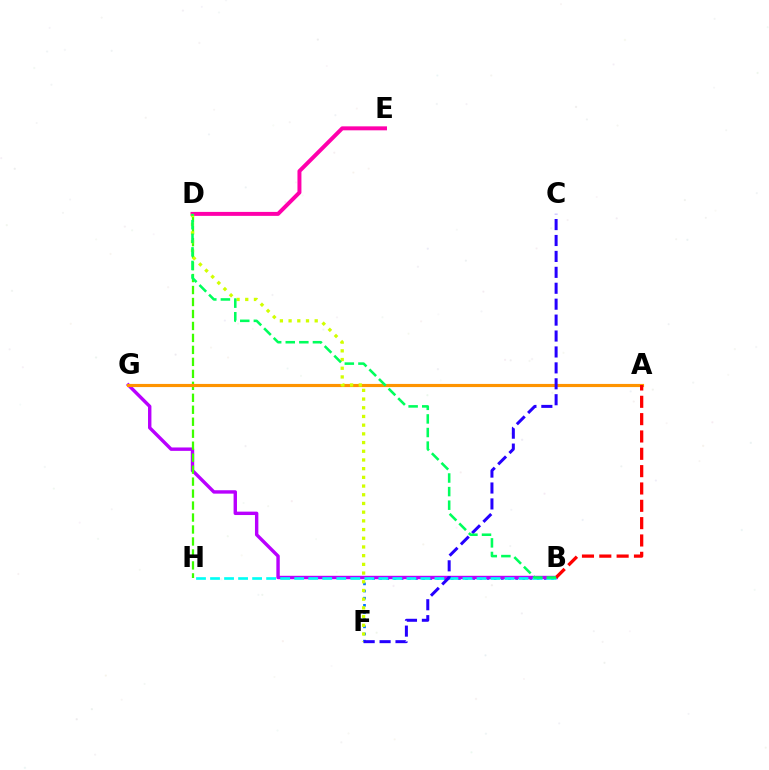{('B', 'F'): [{'color': '#0074ff', 'line_style': 'dotted', 'thickness': 1.95}], ('B', 'G'): [{'color': '#b900ff', 'line_style': 'solid', 'thickness': 2.45}], ('B', 'H'): [{'color': '#00fff6', 'line_style': 'dashed', 'thickness': 1.91}], ('D', 'H'): [{'color': '#3dff00', 'line_style': 'dashed', 'thickness': 1.63}], ('D', 'E'): [{'color': '#ff00ac', 'line_style': 'solid', 'thickness': 2.86}], ('A', 'G'): [{'color': '#ff9400', 'line_style': 'solid', 'thickness': 2.27}], ('D', 'F'): [{'color': '#d1ff00', 'line_style': 'dotted', 'thickness': 2.36}], ('A', 'B'): [{'color': '#ff0000', 'line_style': 'dashed', 'thickness': 2.35}], ('C', 'F'): [{'color': '#2500ff', 'line_style': 'dashed', 'thickness': 2.16}], ('B', 'D'): [{'color': '#00ff5c', 'line_style': 'dashed', 'thickness': 1.85}]}